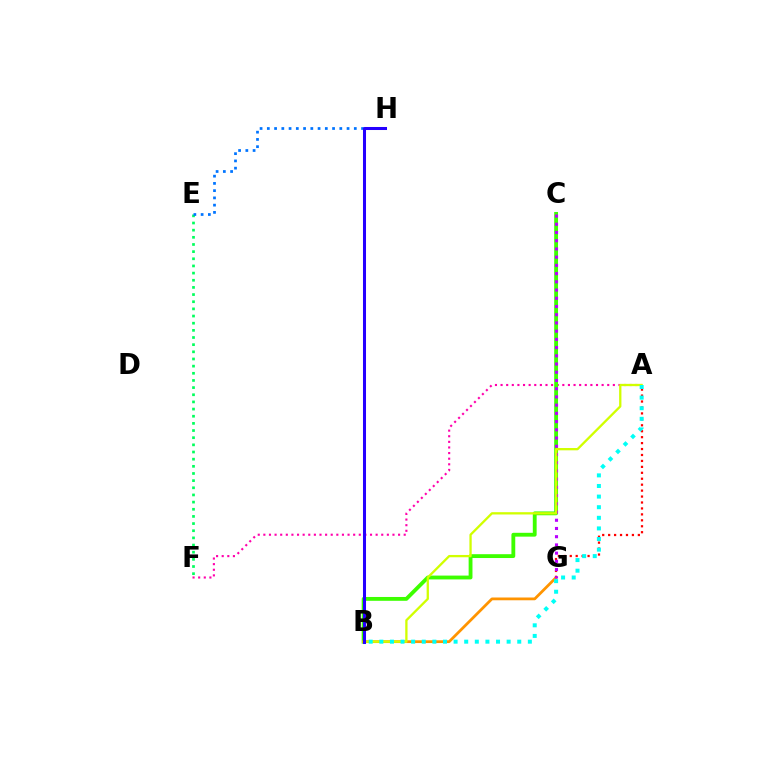{('A', 'F'): [{'color': '#ff00ac', 'line_style': 'dotted', 'thickness': 1.53}], ('B', 'C'): [{'color': '#3dff00', 'line_style': 'solid', 'thickness': 2.76}], ('B', 'G'): [{'color': '#ff9400', 'line_style': 'solid', 'thickness': 1.99}], ('E', 'F'): [{'color': '#00ff5c', 'line_style': 'dotted', 'thickness': 1.94}], ('A', 'G'): [{'color': '#ff0000', 'line_style': 'dotted', 'thickness': 1.61}], ('C', 'G'): [{'color': '#b900ff', 'line_style': 'dotted', 'thickness': 2.23}], ('A', 'B'): [{'color': '#d1ff00', 'line_style': 'solid', 'thickness': 1.66}, {'color': '#00fff6', 'line_style': 'dotted', 'thickness': 2.88}], ('E', 'H'): [{'color': '#0074ff', 'line_style': 'dotted', 'thickness': 1.97}], ('B', 'H'): [{'color': '#2500ff', 'line_style': 'solid', 'thickness': 2.18}]}